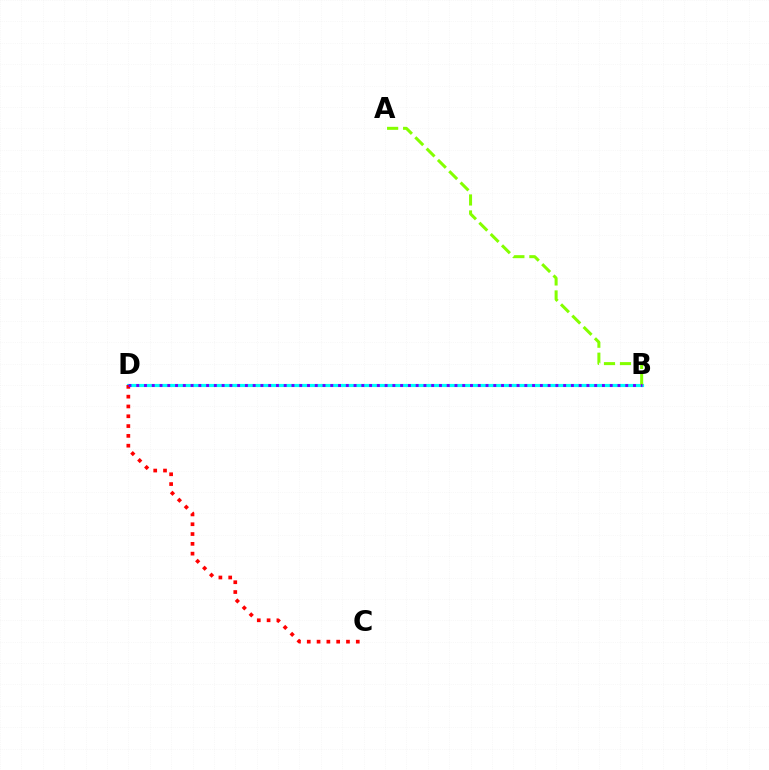{('B', 'D'): [{'color': '#00fff6', 'line_style': 'solid', 'thickness': 2.27}, {'color': '#7200ff', 'line_style': 'dotted', 'thickness': 2.11}], ('C', 'D'): [{'color': '#ff0000', 'line_style': 'dotted', 'thickness': 2.66}], ('A', 'B'): [{'color': '#84ff00', 'line_style': 'dashed', 'thickness': 2.17}]}